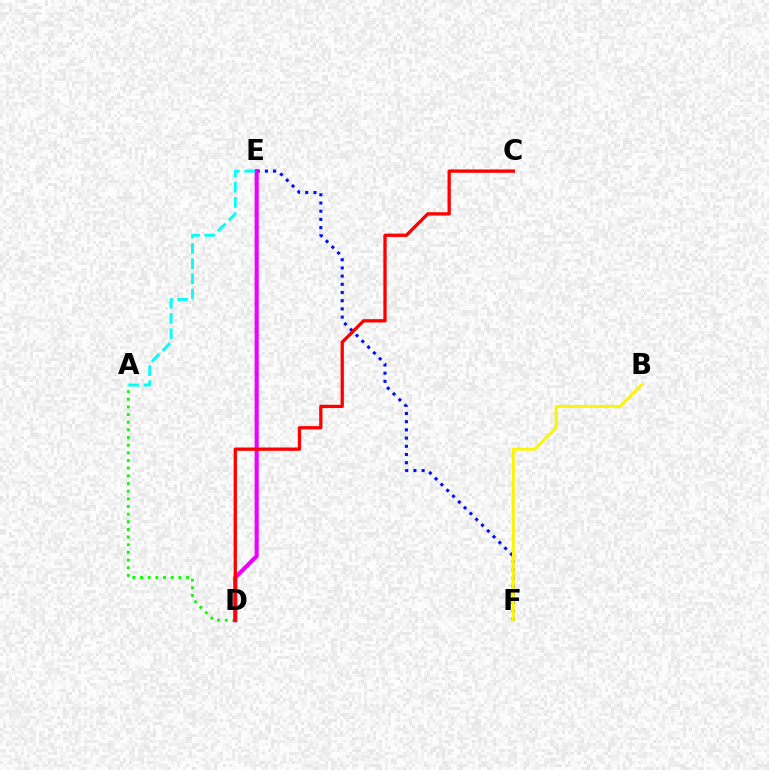{('E', 'F'): [{'color': '#0010ff', 'line_style': 'dotted', 'thickness': 2.23}], ('A', 'D'): [{'color': '#08ff00', 'line_style': 'dotted', 'thickness': 2.08}], ('D', 'E'): [{'color': '#ee00ff', 'line_style': 'solid', 'thickness': 2.96}], ('B', 'F'): [{'color': '#fcf500', 'line_style': 'solid', 'thickness': 2.09}], ('A', 'E'): [{'color': '#00fff6', 'line_style': 'dashed', 'thickness': 2.07}], ('C', 'D'): [{'color': '#ff0000', 'line_style': 'solid', 'thickness': 2.38}]}